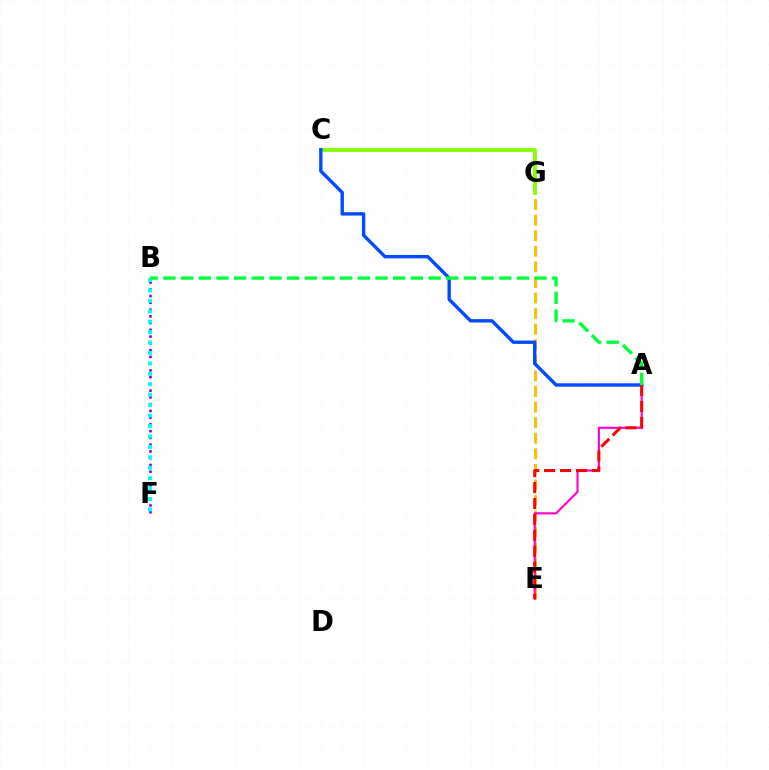{('E', 'G'): [{'color': '#ffbd00', 'line_style': 'dashed', 'thickness': 2.12}], ('B', 'F'): [{'color': '#7200ff', 'line_style': 'dotted', 'thickness': 1.84}, {'color': '#00fff6', 'line_style': 'dotted', 'thickness': 2.83}], ('A', 'E'): [{'color': '#ff00cf', 'line_style': 'solid', 'thickness': 1.53}, {'color': '#ff0000', 'line_style': 'dashed', 'thickness': 2.17}], ('C', 'G'): [{'color': '#84ff00', 'line_style': 'solid', 'thickness': 2.72}], ('A', 'C'): [{'color': '#004bff', 'line_style': 'solid', 'thickness': 2.43}], ('A', 'B'): [{'color': '#00ff39', 'line_style': 'dashed', 'thickness': 2.4}]}